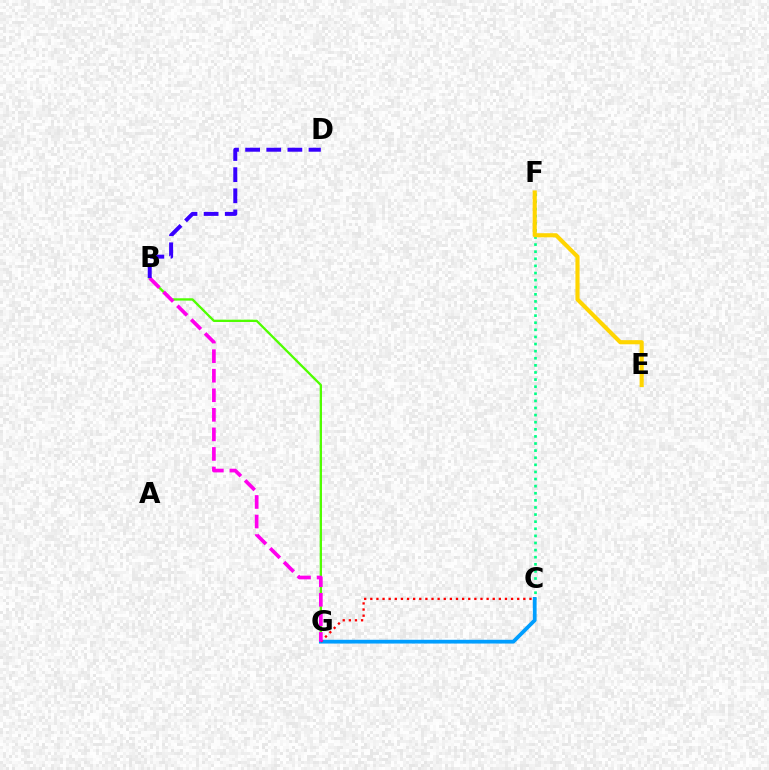{('B', 'G'): [{'color': '#4fff00', 'line_style': 'solid', 'thickness': 1.66}, {'color': '#ff00ed', 'line_style': 'dashed', 'thickness': 2.66}], ('C', 'F'): [{'color': '#00ff86', 'line_style': 'dotted', 'thickness': 1.93}], ('C', 'G'): [{'color': '#009eff', 'line_style': 'solid', 'thickness': 2.71}, {'color': '#ff0000', 'line_style': 'dotted', 'thickness': 1.66}], ('E', 'F'): [{'color': '#ffd500', 'line_style': 'solid', 'thickness': 2.97}], ('B', 'D'): [{'color': '#3700ff', 'line_style': 'dashed', 'thickness': 2.87}]}